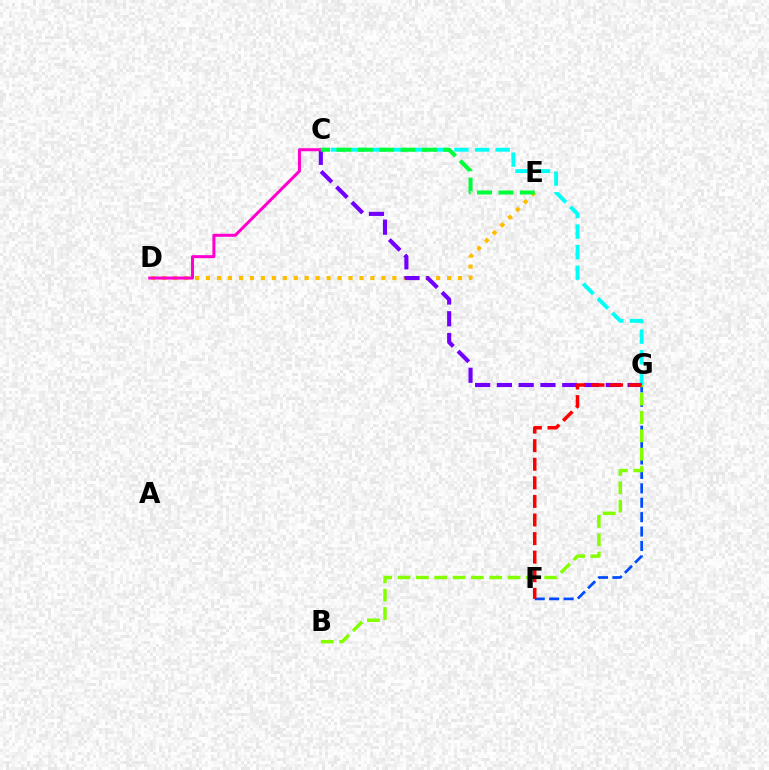{('D', 'E'): [{'color': '#ffbd00', 'line_style': 'dotted', 'thickness': 2.98}], ('F', 'G'): [{'color': '#004bff', 'line_style': 'dashed', 'thickness': 1.96}, {'color': '#ff0000', 'line_style': 'dashed', 'thickness': 2.52}], ('C', 'G'): [{'color': '#00fff6', 'line_style': 'dashed', 'thickness': 2.8}, {'color': '#7200ff', 'line_style': 'dashed', 'thickness': 2.96}], ('B', 'G'): [{'color': '#84ff00', 'line_style': 'dashed', 'thickness': 2.49}], ('C', 'D'): [{'color': '#ff00cf', 'line_style': 'solid', 'thickness': 2.17}], ('C', 'E'): [{'color': '#00ff39', 'line_style': 'dashed', 'thickness': 2.9}]}